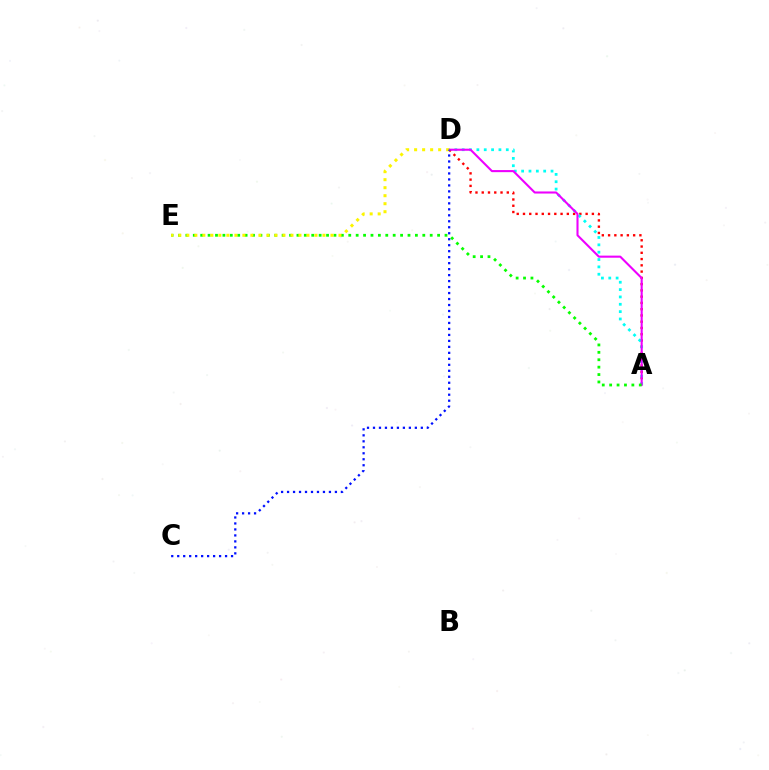{('A', 'D'): [{'color': '#ff0000', 'line_style': 'dotted', 'thickness': 1.7}, {'color': '#00fff6', 'line_style': 'dotted', 'thickness': 2.0}, {'color': '#ee00ff', 'line_style': 'solid', 'thickness': 1.5}], ('A', 'E'): [{'color': '#08ff00', 'line_style': 'dotted', 'thickness': 2.01}], ('D', 'E'): [{'color': '#fcf500', 'line_style': 'dotted', 'thickness': 2.18}], ('C', 'D'): [{'color': '#0010ff', 'line_style': 'dotted', 'thickness': 1.62}]}